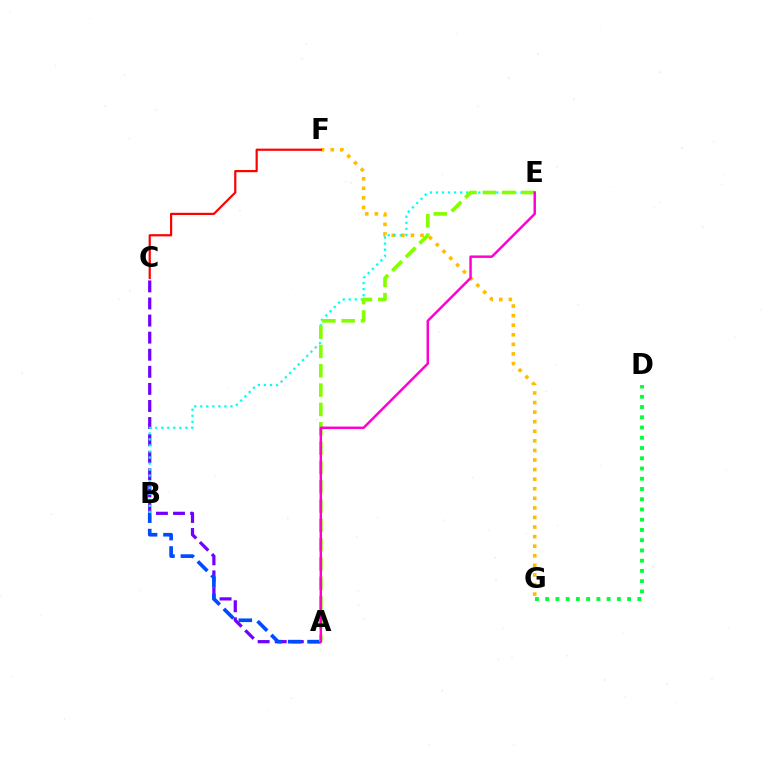{('F', 'G'): [{'color': '#ffbd00', 'line_style': 'dotted', 'thickness': 2.6}], ('D', 'G'): [{'color': '#00ff39', 'line_style': 'dotted', 'thickness': 2.78}], ('A', 'C'): [{'color': '#7200ff', 'line_style': 'dashed', 'thickness': 2.32}], ('B', 'E'): [{'color': '#00fff6', 'line_style': 'dotted', 'thickness': 1.64}], ('C', 'F'): [{'color': '#ff0000', 'line_style': 'solid', 'thickness': 1.58}], ('A', 'B'): [{'color': '#004bff', 'line_style': 'dashed', 'thickness': 2.64}], ('A', 'E'): [{'color': '#84ff00', 'line_style': 'dashed', 'thickness': 2.63}, {'color': '#ff00cf', 'line_style': 'solid', 'thickness': 1.78}]}